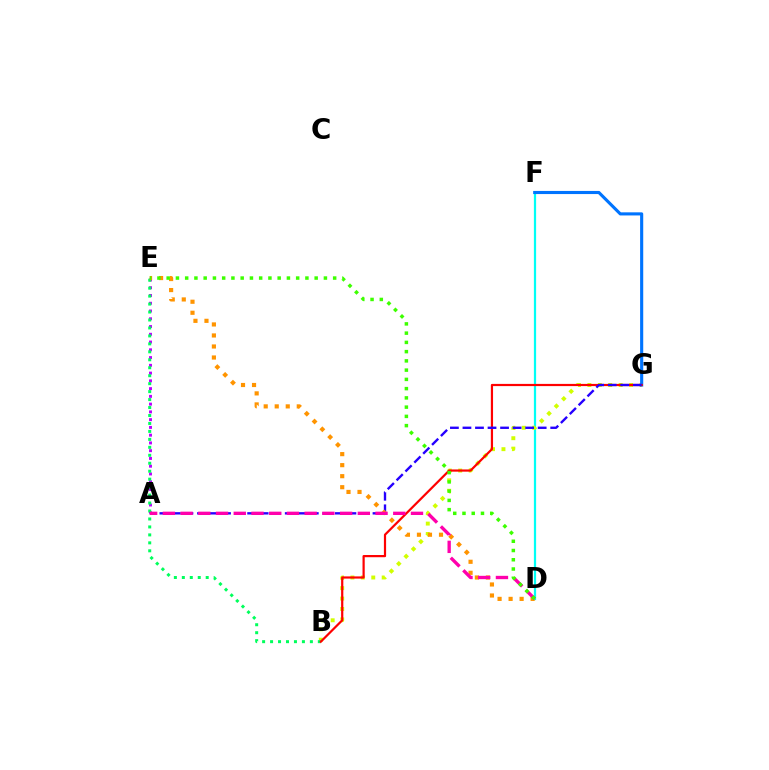{('D', 'F'): [{'color': '#00fff6', 'line_style': 'solid', 'thickness': 1.6}], ('A', 'E'): [{'color': '#b900ff', 'line_style': 'dotted', 'thickness': 2.11}], ('B', 'G'): [{'color': '#d1ff00', 'line_style': 'dotted', 'thickness': 2.83}, {'color': '#ff0000', 'line_style': 'solid', 'thickness': 1.59}], ('F', 'G'): [{'color': '#0074ff', 'line_style': 'solid', 'thickness': 2.24}], ('B', 'E'): [{'color': '#00ff5c', 'line_style': 'dotted', 'thickness': 2.16}], ('A', 'G'): [{'color': '#2500ff', 'line_style': 'dashed', 'thickness': 1.7}], ('D', 'E'): [{'color': '#ff9400', 'line_style': 'dotted', 'thickness': 2.99}, {'color': '#3dff00', 'line_style': 'dotted', 'thickness': 2.51}], ('A', 'D'): [{'color': '#ff00ac', 'line_style': 'dashed', 'thickness': 2.41}]}